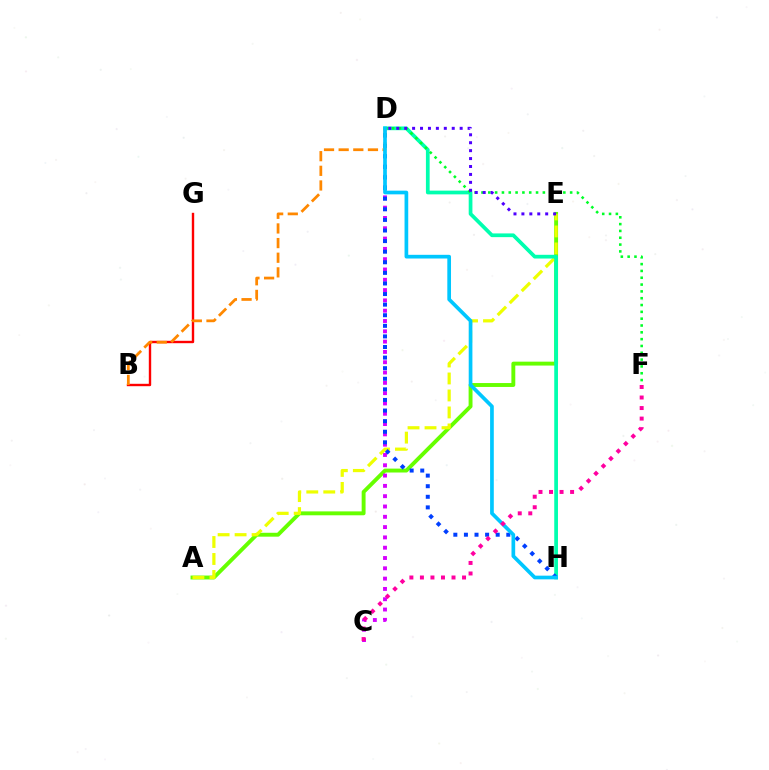{('A', 'E'): [{'color': '#66ff00', 'line_style': 'solid', 'thickness': 2.81}, {'color': '#eeff00', 'line_style': 'dashed', 'thickness': 2.31}], ('C', 'D'): [{'color': '#d600ff', 'line_style': 'dotted', 'thickness': 2.8}], ('B', 'G'): [{'color': '#ff0000', 'line_style': 'solid', 'thickness': 1.72}], ('D', 'H'): [{'color': '#00ffaf', 'line_style': 'solid', 'thickness': 2.68}, {'color': '#003fff', 'line_style': 'dotted', 'thickness': 2.88}, {'color': '#00c7ff', 'line_style': 'solid', 'thickness': 2.66}], ('D', 'F'): [{'color': '#00ff27', 'line_style': 'dotted', 'thickness': 1.85}], ('D', 'E'): [{'color': '#4f00ff', 'line_style': 'dotted', 'thickness': 2.15}], ('B', 'D'): [{'color': '#ff8800', 'line_style': 'dashed', 'thickness': 1.99}], ('C', 'F'): [{'color': '#ff00a0', 'line_style': 'dotted', 'thickness': 2.86}]}